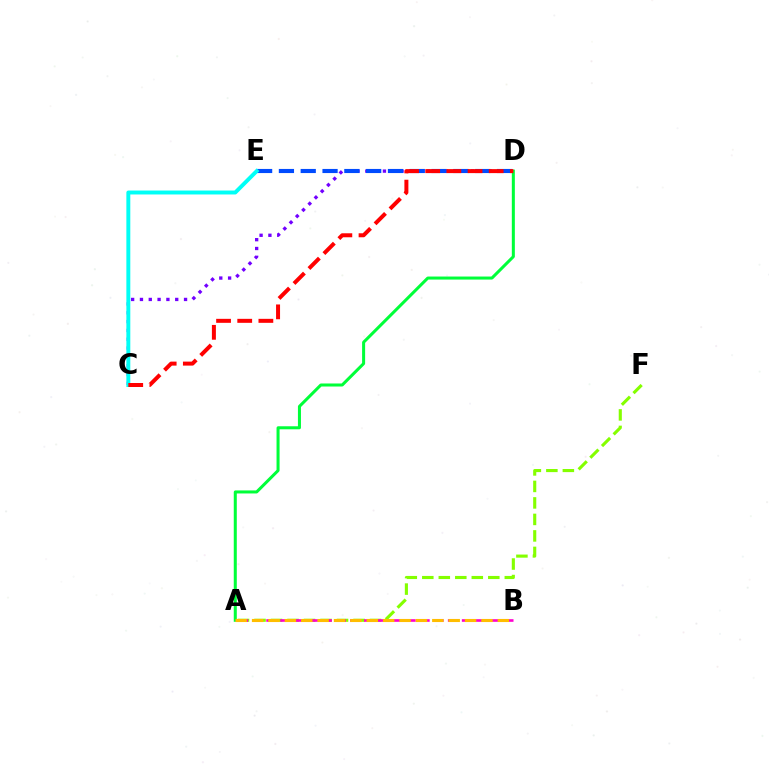{('C', 'D'): [{'color': '#7200ff', 'line_style': 'dotted', 'thickness': 2.4}, {'color': '#ff0000', 'line_style': 'dashed', 'thickness': 2.87}], ('A', 'F'): [{'color': '#84ff00', 'line_style': 'dashed', 'thickness': 2.24}], ('D', 'E'): [{'color': '#004bff', 'line_style': 'dashed', 'thickness': 2.96}], ('A', 'B'): [{'color': '#ff00cf', 'line_style': 'dashed', 'thickness': 1.9}, {'color': '#ffbd00', 'line_style': 'dashed', 'thickness': 2.23}], ('C', 'E'): [{'color': '#00fff6', 'line_style': 'solid', 'thickness': 2.83}], ('A', 'D'): [{'color': '#00ff39', 'line_style': 'solid', 'thickness': 2.18}]}